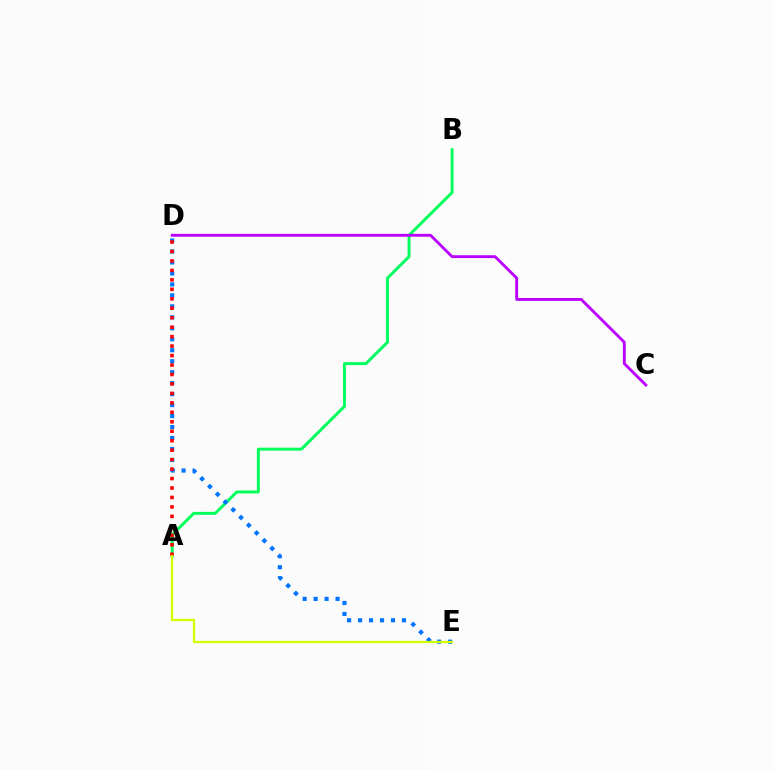{('A', 'B'): [{'color': '#00ff5c', 'line_style': 'solid', 'thickness': 2.12}], ('C', 'D'): [{'color': '#b900ff', 'line_style': 'solid', 'thickness': 2.06}], ('D', 'E'): [{'color': '#0074ff', 'line_style': 'dotted', 'thickness': 2.98}], ('A', 'D'): [{'color': '#ff0000', 'line_style': 'dotted', 'thickness': 2.57}], ('A', 'E'): [{'color': '#d1ff00', 'line_style': 'solid', 'thickness': 1.61}]}